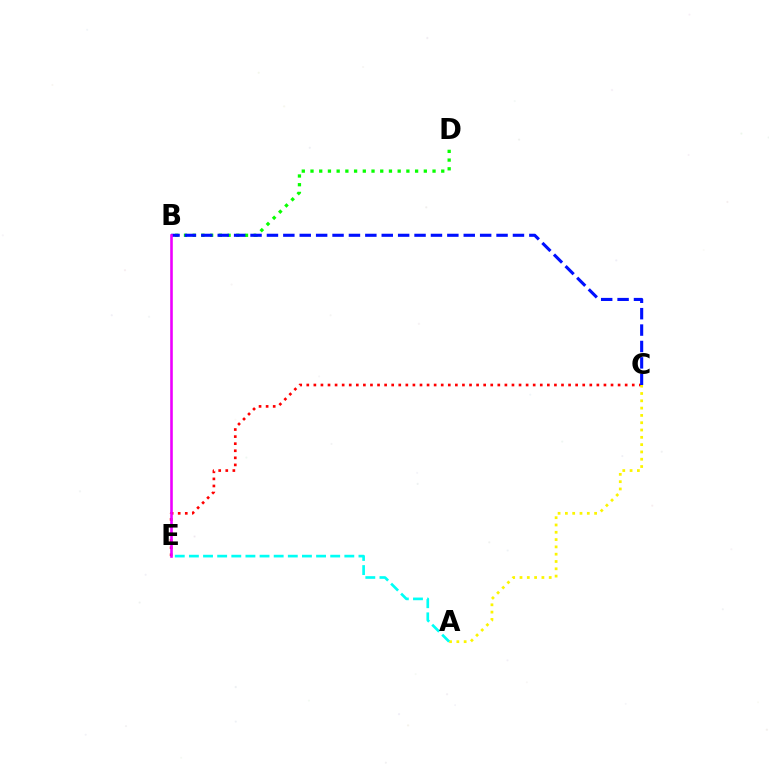{('B', 'D'): [{'color': '#08ff00', 'line_style': 'dotted', 'thickness': 2.37}], ('C', 'E'): [{'color': '#ff0000', 'line_style': 'dotted', 'thickness': 1.92}], ('A', 'C'): [{'color': '#fcf500', 'line_style': 'dotted', 'thickness': 1.98}], ('A', 'E'): [{'color': '#00fff6', 'line_style': 'dashed', 'thickness': 1.92}], ('B', 'C'): [{'color': '#0010ff', 'line_style': 'dashed', 'thickness': 2.23}], ('B', 'E'): [{'color': '#ee00ff', 'line_style': 'solid', 'thickness': 1.88}]}